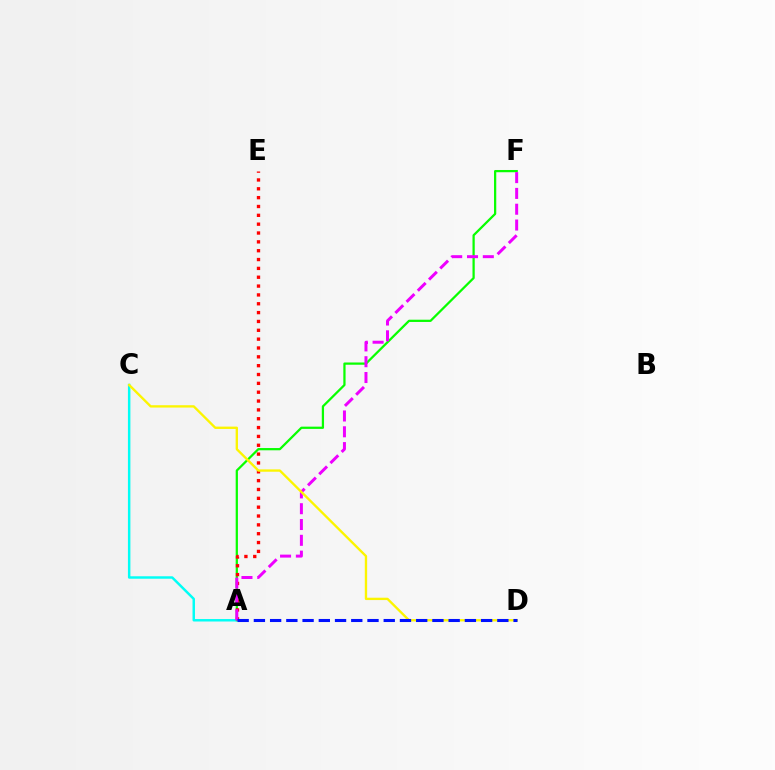{('A', 'F'): [{'color': '#08ff00', 'line_style': 'solid', 'thickness': 1.62}, {'color': '#ee00ff', 'line_style': 'dashed', 'thickness': 2.15}], ('A', 'C'): [{'color': '#00fff6', 'line_style': 'solid', 'thickness': 1.77}], ('A', 'E'): [{'color': '#ff0000', 'line_style': 'dotted', 'thickness': 2.4}], ('C', 'D'): [{'color': '#fcf500', 'line_style': 'solid', 'thickness': 1.69}], ('A', 'D'): [{'color': '#0010ff', 'line_style': 'dashed', 'thickness': 2.2}]}